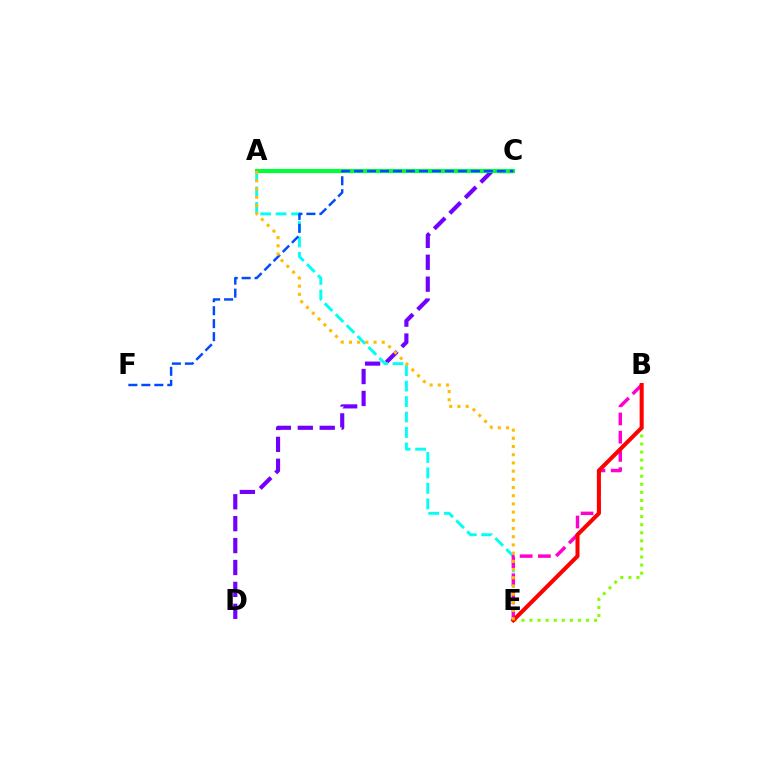{('C', 'D'): [{'color': '#7200ff', 'line_style': 'dashed', 'thickness': 2.98}], ('B', 'E'): [{'color': '#84ff00', 'line_style': 'dotted', 'thickness': 2.19}, {'color': '#ff00cf', 'line_style': 'dashed', 'thickness': 2.48}, {'color': '#ff0000', 'line_style': 'solid', 'thickness': 2.91}], ('A', 'E'): [{'color': '#00fff6', 'line_style': 'dashed', 'thickness': 2.1}, {'color': '#ffbd00', 'line_style': 'dotted', 'thickness': 2.23}], ('A', 'C'): [{'color': '#00ff39', 'line_style': 'solid', 'thickness': 2.95}], ('C', 'F'): [{'color': '#004bff', 'line_style': 'dashed', 'thickness': 1.76}]}